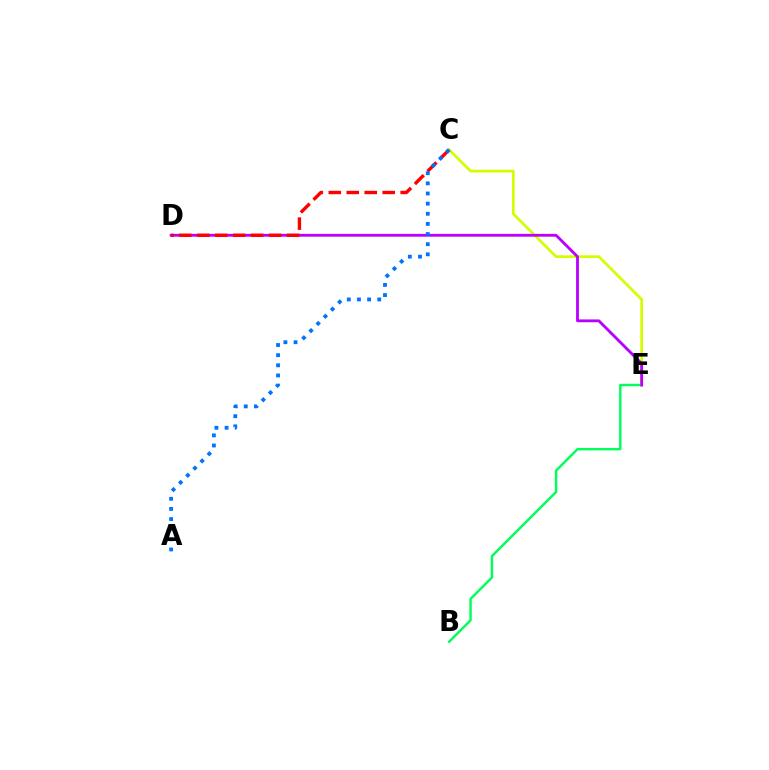{('B', 'E'): [{'color': '#00ff5c', 'line_style': 'solid', 'thickness': 1.75}], ('C', 'E'): [{'color': '#d1ff00', 'line_style': 'solid', 'thickness': 1.95}], ('D', 'E'): [{'color': '#b900ff', 'line_style': 'solid', 'thickness': 2.03}], ('C', 'D'): [{'color': '#ff0000', 'line_style': 'dashed', 'thickness': 2.44}], ('A', 'C'): [{'color': '#0074ff', 'line_style': 'dotted', 'thickness': 2.76}]}